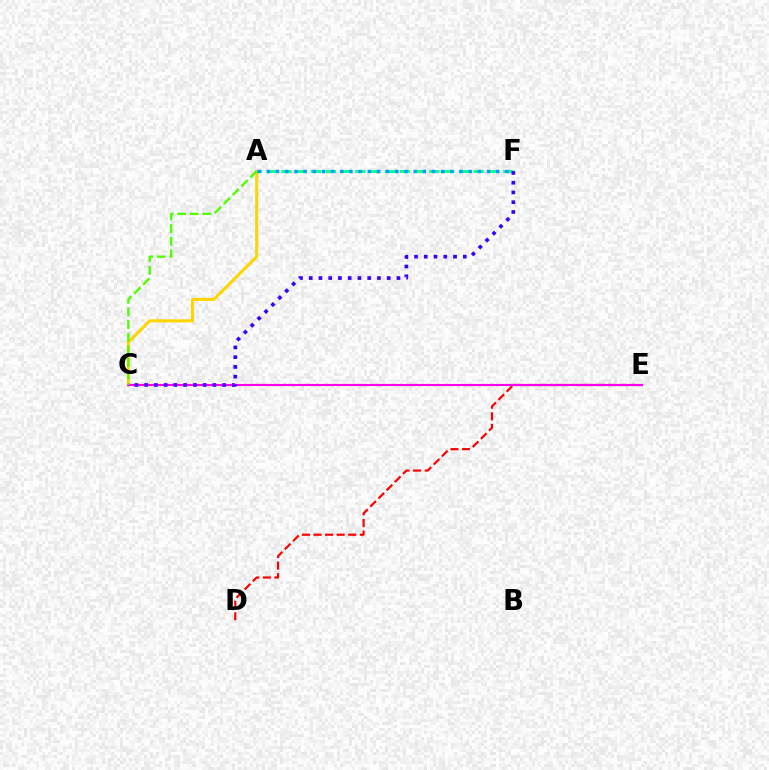{('D', 'E'): [{'color': '#ff0000', 'line_style': 'dashed', 'thickness': 1.57}], ('A', 'C'): [{'color': '#ffd500', 'line_style': 'solid', 'thickness': 2.21}, {'color': '#4fff00', 'line_style': 'dashed', 'thickness': 1.71}], ('C', 'E'): [{'color': '#ff00ed', 'line_style': 'solid', 'thickness': 1.55}], ('A', 'F'): [{'color': '#00ff86', 'line_style': 'dashed', 'thickness': 2.01}, {'color': '#009eff', 'line_style': 'dotted', 'thickness': 2.49}], ('C', 'F'): [{'color': '#3700ff', 'line_style': 'dotted', 'thickness': 2.65}]}